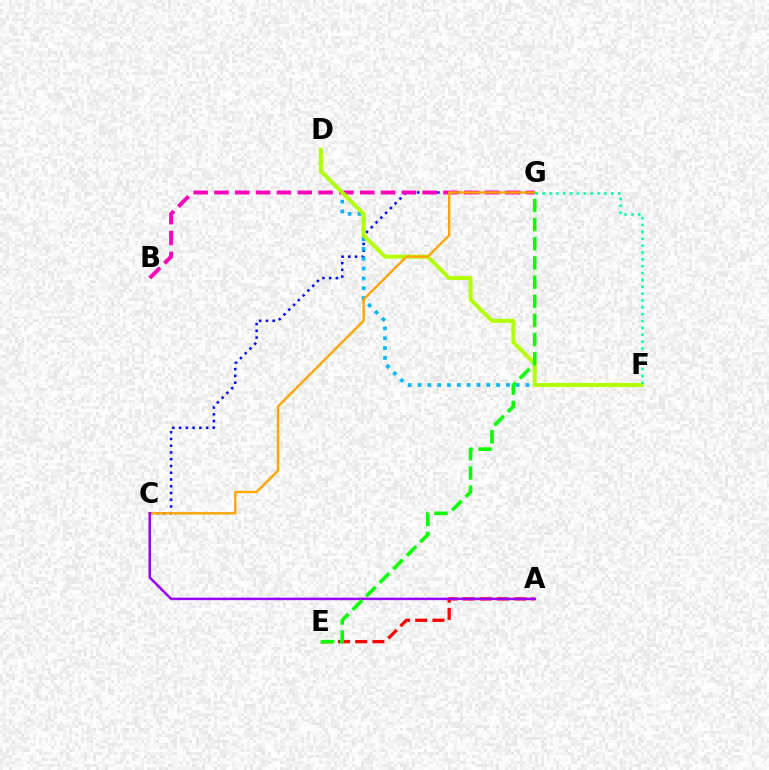{('C', 'G'): [{'color': '#0010ff', 'line_style': 'dotted', 'thickness': 1.83}, {'color': '#ffa500', 'line_style': 'solid', 'thickness': 1.72}], ('D', 'F'): [{'color': '#00b5ff', 'line_style': 'dotted', 'thickness': 2.67}, {'color': '#b3ff00', 'line_style': 'solid', 'thickness': 2.86}], ('B', 'G'): [{'color': '#ff00bd', 'line_style': 'dashed', 'thickness': 2.83}], ('F', 'G'): [{'color': '#00ff9d', 'line_style': 'dotted', 'thickness': 1.86}], ('A', 'E'): [{'color': '#ff0000', 'line_style': 'dashed', 'thickness': 2.34}], ('A', 'C'): [{'color': '#9b00ff', 'line_style': 'solid', 'thickness': 1.8}], ('E', 'G'): [{'color': '#08ff00', 'line_style': 'dashed', 'thickness': 2.6}]}